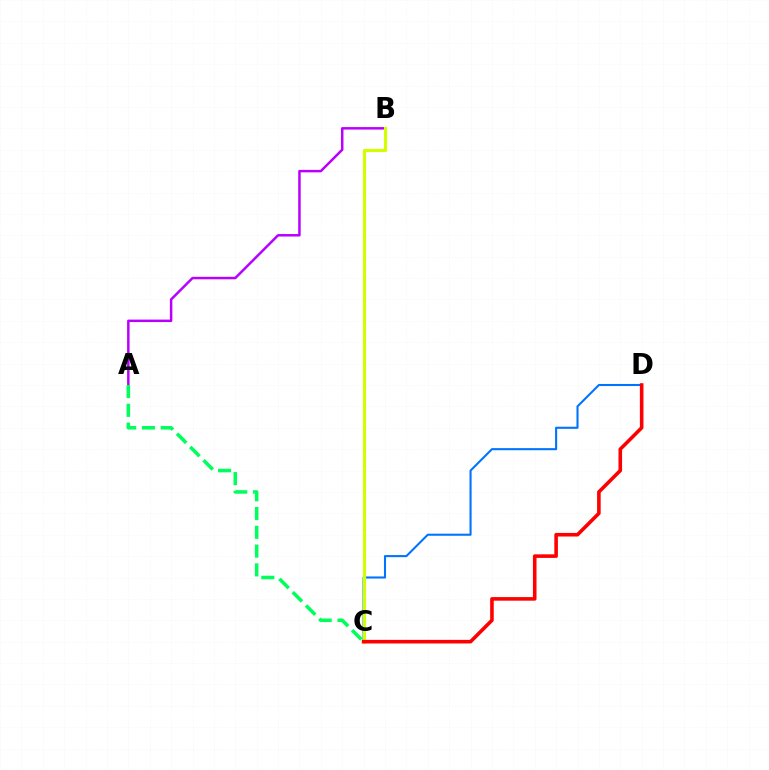{('C', 'D'): [{'color': '#0074ff', 'line_style': 'solid', 'thickness': 1.5}, {'color': '#ff0000', 'line_style': 'solid', 'thickness': 2.58}], ('A', 'B'): [{'color': '#b900ff', 'line_style': 'solid', 'thickness': 1.79}], ('B', 'C'): [{'color': '#d1ff00', 'line_style': 'solid', 'thickness': 2.26}], ('A', 'C'): [{'color': '#00ff5c', 'line_style': 'dashed', 'thickness': 2.55}]}